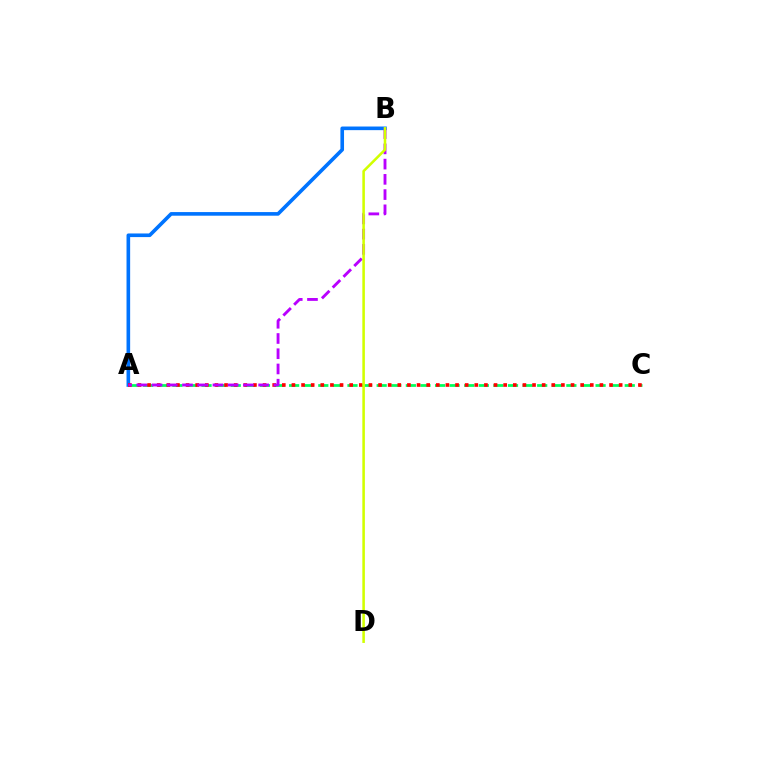{('A', 'B'): [{'color': '#0074ff', 'line_style': 'solid', 'thickness': 2.61}, {'color': '#b900ff', 'line_style': 'dashed', 'thickness': 2.07}], ('A', 'C'): [{'color': '#00ff5c', 'line_style': 'dashed', 'thickness': 1.98}, {'color': '#ff0000', 'line_style': 'dotted', 'thickness': 2.61}], ('B', 'D'): [{'color': '#d1ff00', 'line_style': 'solid', 'thickness': 1.84}]}